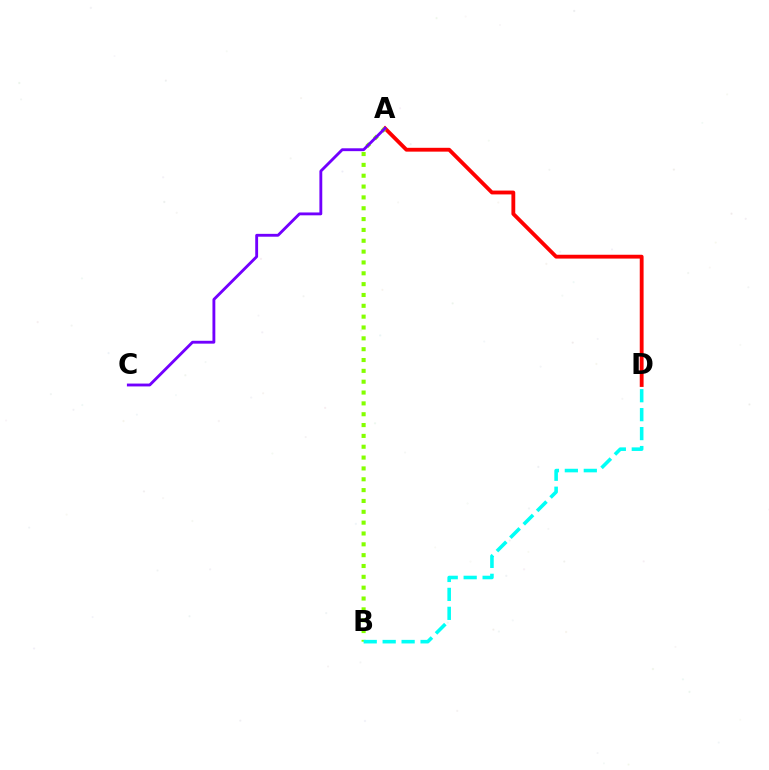{('A', 'D'): [{'color': '#ff0000', 'line_style': 'solid', 'thickness': 2.76}], ('A', 'B'): [{'color': '#84ff00', 'line_style': 'dotted', 'thickness': 2.95}], ('A', 'C'): [{'color': '#7200ff', 'line_style': 'solid', 'thickness': 2.06}], ('B', 'D'): [{'color': '#00fff6', 'line_style': 'dashed', 'thickness': 2.57}]}